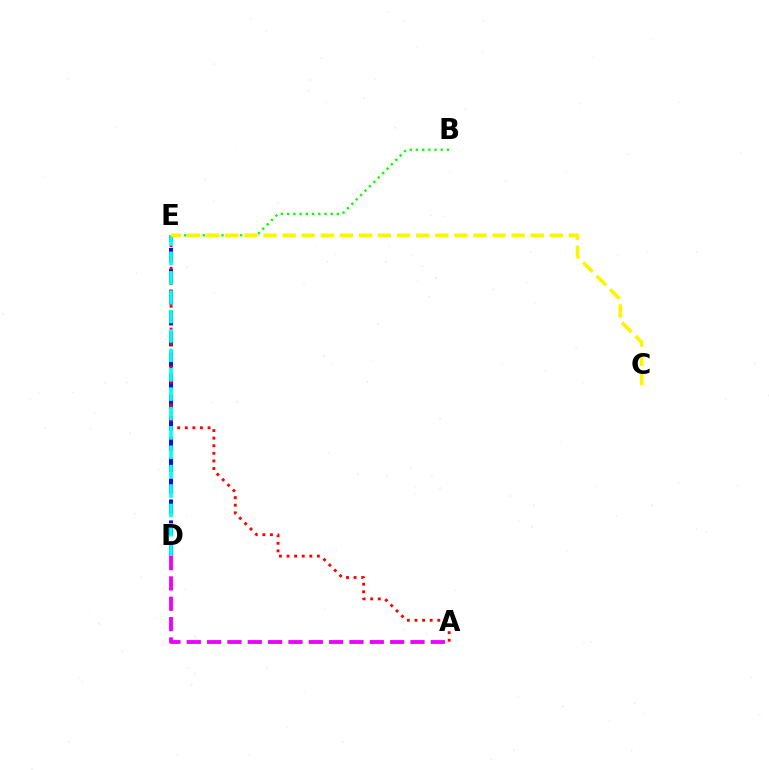{('D', 'E'): [{'color': '#0010ff', 'line_style': 'dashed', 'thickness': 2.85}, {'color': '#00fff6', 'line_style': 'dashed', 'thickness': 2.63}], ('B', 'E'): [{'color': '#08ff00', 'line_style': 'dotted', 'thickness': 1.69}], ('A', 'D'): [{'color': '#ee00ff', 'line_style': 'dashed', 'thickness': 2.76}], ('A', 'E'): [{'color': '#ff0000', 'line_style': 'dotted', 'thickness': 2.06}], ('C', 'E'): [{'color': '#fcf500', 'line_style': 'dashed', 'thickness': 2.59}]}